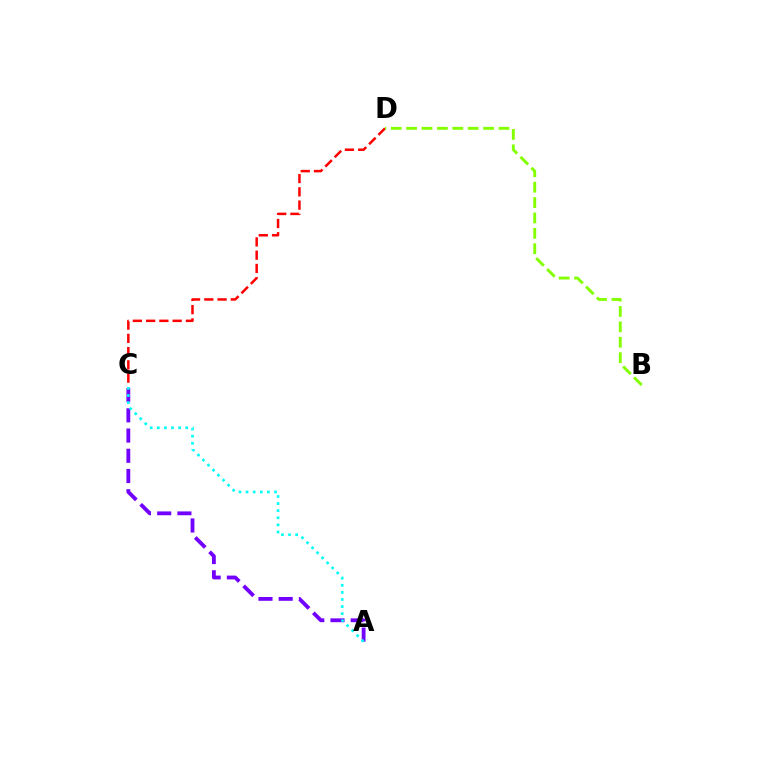{('C', 'D'): [{'color': '#ff0000', 'line_style': 'dashed', 'thickness': 1.8}], ('A', 'C'): [{'color': '#7200ff', 'line_style': 'dashed', 'thickness': 2.75}, {'color': '#00fff6', 'line_style': 'dotted', 'thickness': 1.93}], ('B', 'D'): [{'color': '#84ff00', 'line_style': 'dashed', 'thickness': 2.09}]}